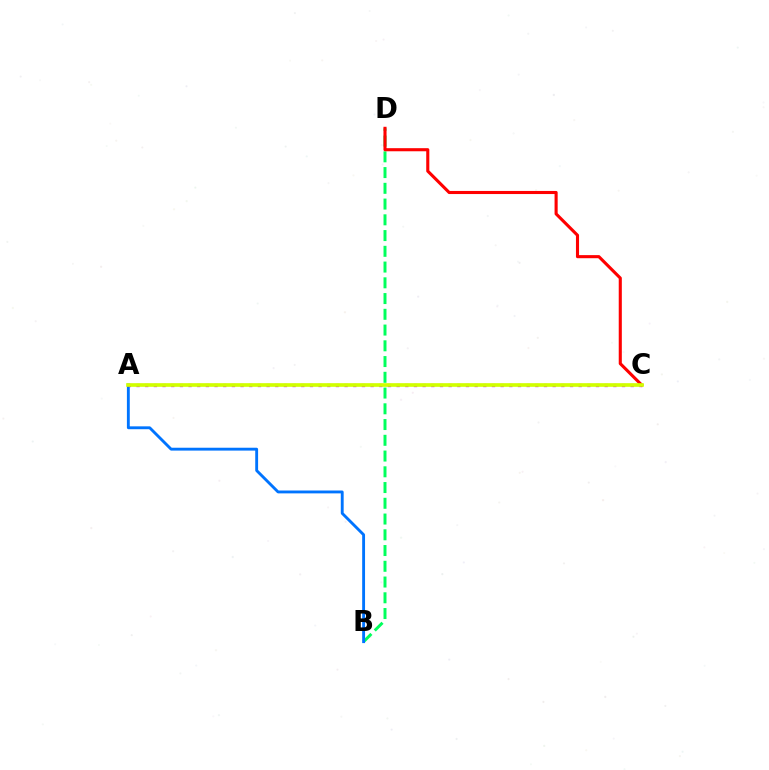{('B', 'D'): [{'color': '#00ff5c', 'line_style': 'dashed', 'thickness': 2.14}], ('A', 'B'): [{'color': '#0074ff', 'line_style': 'solid', 'thickness': 2.06}], ('A', 'C'): [{'color': '#b900ff', 'line_style': 'dotted', 'thickness': 2.36}, {'color': '#d1ff00', 'line_style': 'solid', 'thickness': 2.63}], ('C', 'D'): [{'color': '#ff0000', 'line_style': 'solid', 'thickness': 2.23}]}